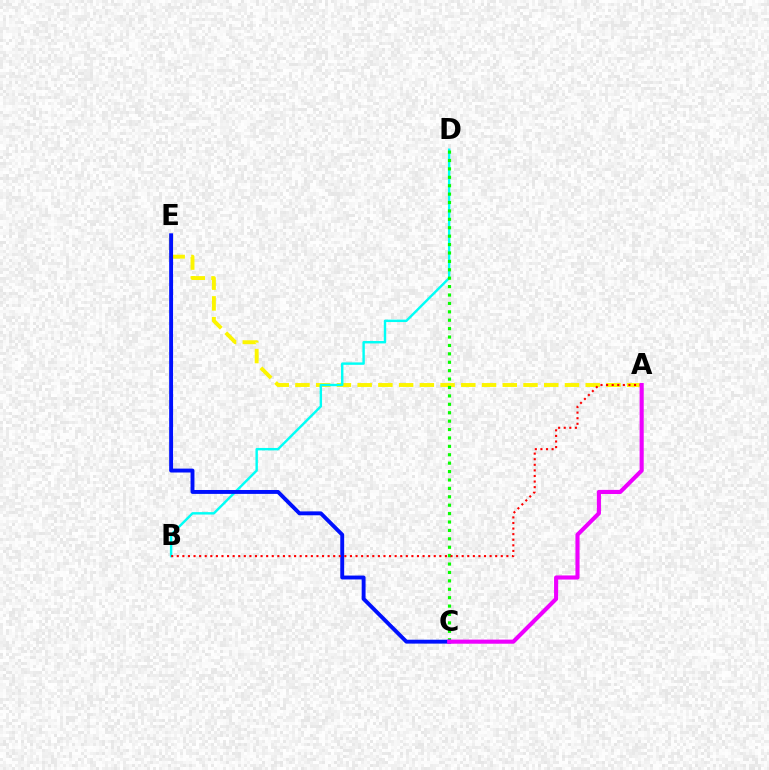{('A', 'E'): [{'color': '#fcf500', 'line_style': 'dashed', 'thickness': 2.82}], ('B', 'D'): [{'color': '#00fff6', 'line_style': 'solid', 'thickness': 1.74}], ('C', 'D'): [{'color': '#08ff00', 'line_style': 'dotted', 'thickness': 2.28}], ('C', 'E'): [{'color': '#0010ff', 'line_style': 'solid', 'thickness': 2.81}], ('A', 'B'): [{'color': '#ff0000', 'line_style': 'dotted', 'thickness': 1.52}], ('A', 'C'): [{'color': '#ee00ff', 'line_style': 'solid', 'thickness': 2.96}]}